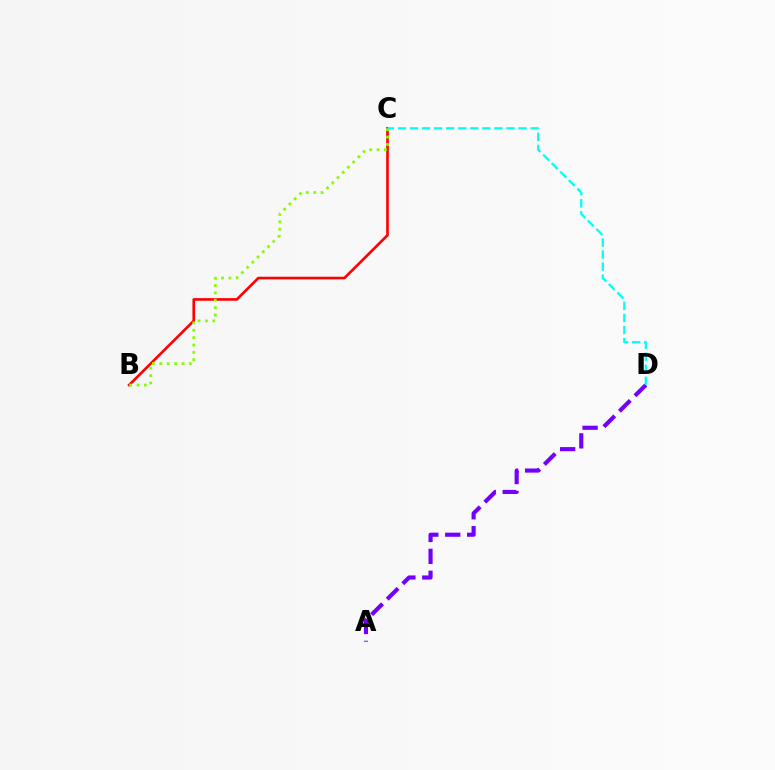{('B', 'C'): [{'color': '#ff0000', 'line_style': 'solid', 'thickness': 1.9}, {'color': '#84ff00', 'line_style': 'dotted', 'thickness': 2.0}], ('A', 'D'): [{'color': '#7200ff', 'line_style': 'dashed', 'thickness': 2.98}], ('C', 'D'): [{'color': '#00fff6', 'line_style': 'dashed', 'thickness': 1.64}]}